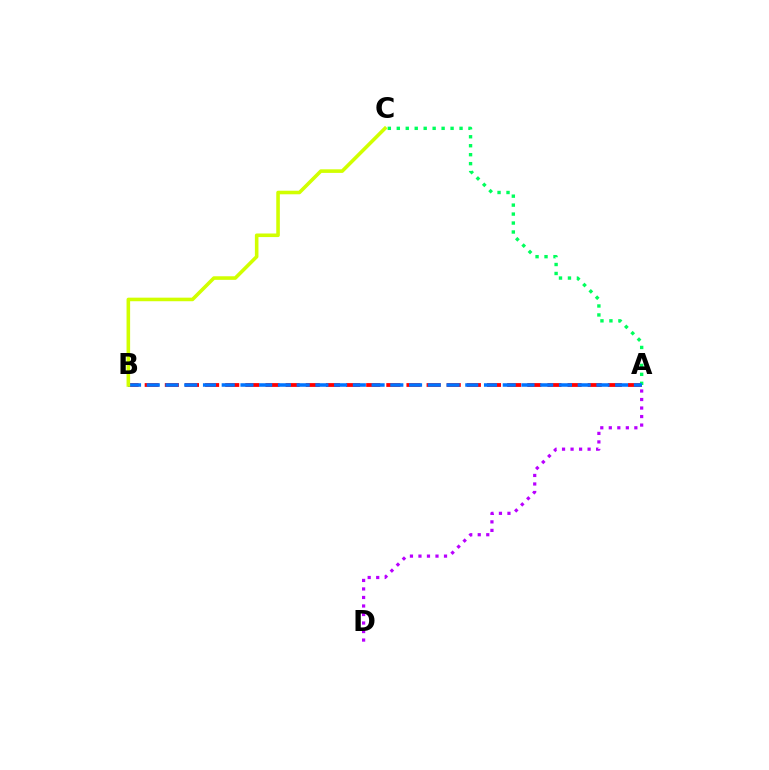{('A', 'B'): [{'color': '#ff0000', 'line_style': 'dashed', 'thickness': 2.74}, {'color': '#0074ff', 'line_style': 'dashed', 'thickness': 2.55}], ('A', 'D'): [{'color': '#b900ff', 'line_style': 'dotted', 'thickness': 2.31}], ('A', 'C'): [{'color': '#00ff5c', 'line_style': 'dotted', 'thickness': 2.44}], ('B', 'C'): [{'color': '#d1ff00', 'line_style': 'solid', 'thickness': 2.58}]}